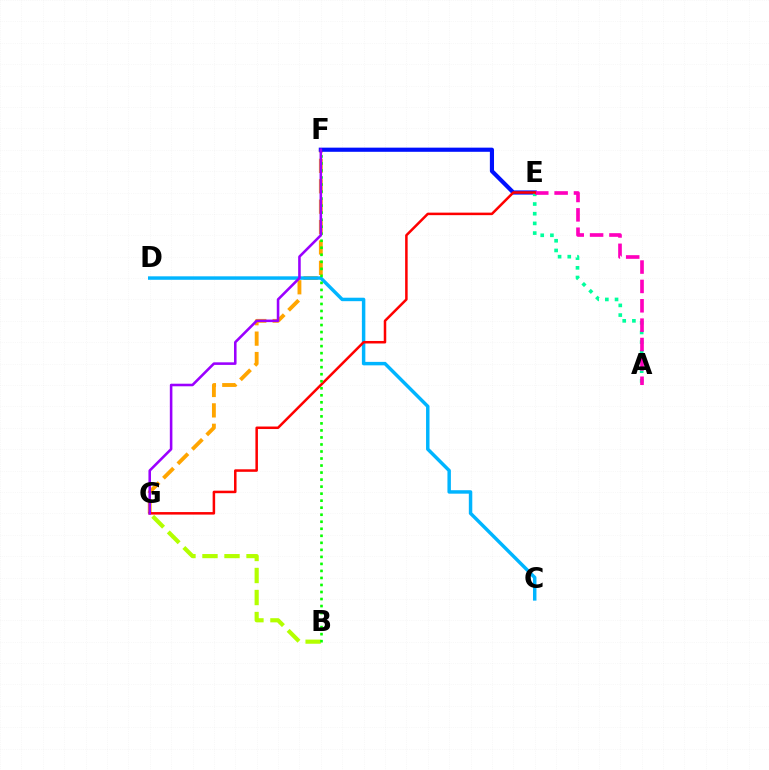{('F', 'G'): [{'color': '#ffa500', 'line_style': 'dashed', 'thickness': 2.77}, {'color': '#9b00ff', 'line_style': 'solid', 'thickness': 1.85}], ('E', 'F'): [{'color': '#0010ff', 'line_style': 'solid', 'thickness': 2.99}], ('C', 'D'): [{'color': '#00b5ff', 'line_style': 'solid', 'thickness': 2.49}], ('A', 'E'): [{'color': '#00ff9d', 'line_style': 'dotted', 'thickness': 2.63}, {'color': '#ff00bd', 'line_style': 'dashed', 'thickness': 2.63}], ('B', 'G'): [{'color': '#b3ff00', 'line_style': 'dashed', 'thickness': 2.99}], ('E', 'G'): [{'color': '#ff0000', 'line_style': 'solid', 'thickness': 1.81}], ('B', 'F'): [{'color': '#08ff00', 'line_style': 'dotted', 'thickness': 1.91}]}